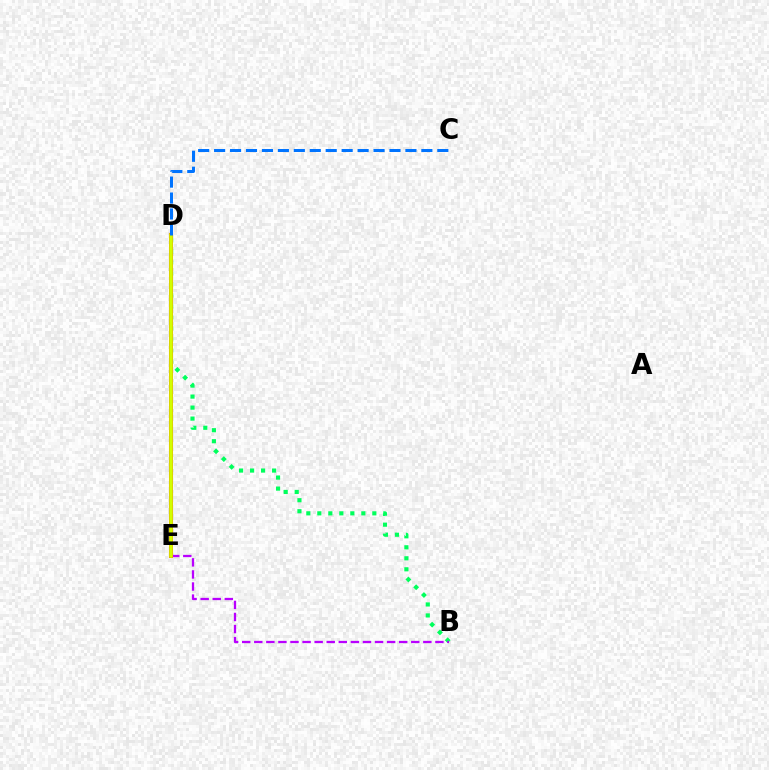{('B', 'D'): [{'color': '#00ff5c', 'line_style': 'dotted', 'thickness': 2.99}], ('B', 'E'): [{'color': '#b900ff', 'line_style': 'dashed', 'thickness': 1.64}], ('D', 'E'): [{'color': '#ff0000', 'line_style': 'solid', 'thickness': 2.91}, {'color': '#d1ff00', 'line_style': 'solid', 'thickness': 2.65}], ('C', 'D'): [{'color': '#0074ff', 'line_style': 'dashed', 'thickness': 2.17}]}